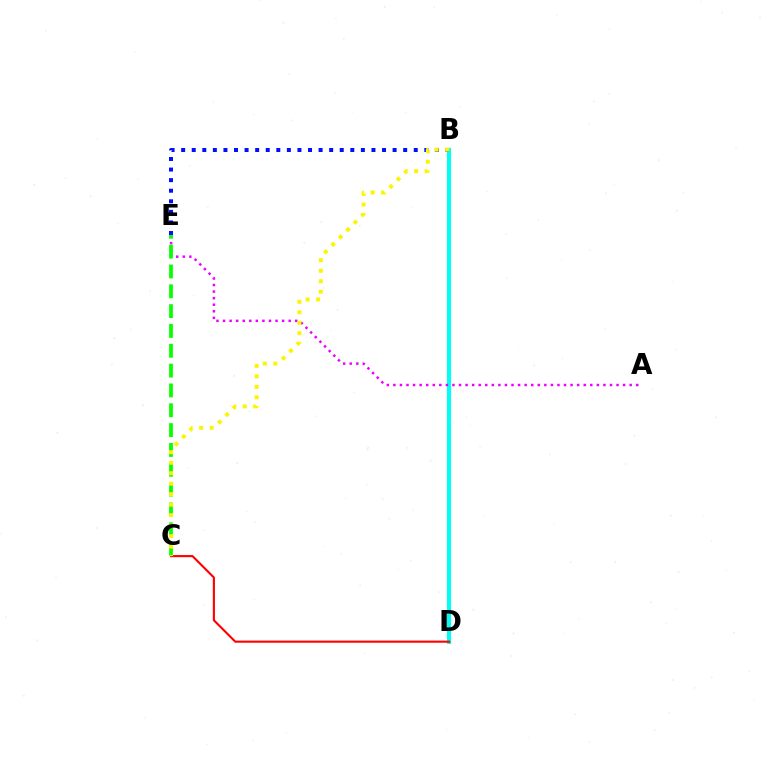{('B', 'D'): [{'color': '#00fff6', 'line_style': 'solid', 'thickness': 2.96}], ('C', 'D'): [{'color': '#ff0000', 'line_style': 'solid', 'thickness': 1.52}], ('A', 'E'): [{'color': '#ee00ff', 'line_style': 'dotted', 'thickness': 1.78}], ('B', 'E'): [{'color': '#0010ff', 'line_style': 'dotted', 'thickness': 2.87}], ('C', 'E'): [{'color': '#08ff00', 'line_style': 'dashed', 'thickness': 2.69}], ('B', 'C'): [{'color': '#fcf500', 'line_style': 'dotted', 'thickness': 2.85}]}